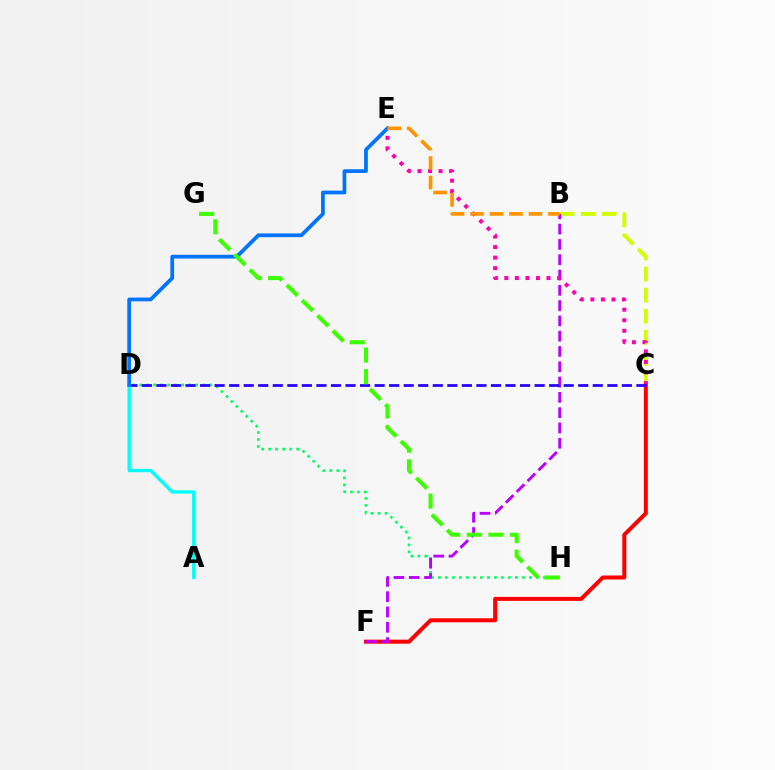{('B', 'C'): [{'color': '#d1ff00', 'line_style': 'dashed', 'thickness': 2.86}], ('A', 'D'): [{'color': '#00fff6', 'line_style': 'solid', 'thickness': 2.4}], ('D', 'H'): [{'color': '#00ff5c', 'line_style': 'dotted', 'thickness': 1.9}], ('C', 'F'): [{'color': '#ff0000', 'line_style': 'solid', 'thickness': 2.88}], ('B', 'F'): [{'color': '#b900ff', 'line_style': 'dashed', 'thickness': 2.08}], ('C', 'E'): [{'color': '#ff00ac', 'line_style': 'dotted', 'thickness': 2.86}], ('C', 'D'): [{'color': '#2500ff', 'line_style': 'dashed', 'thickness': 1.98}], ('D', 'E'): [{'color': '#0074ff', 'line_style': 'solid', 'thickness': 2.69}], ('G', 'H'): [{'color': '#3dff00', 'line_style': 'dashed', 'thickness': 2.94}], ('B', 'E'): [{'color': '#ff9400', 'line_style': 'dashed', 'thickness': 2.64}]}